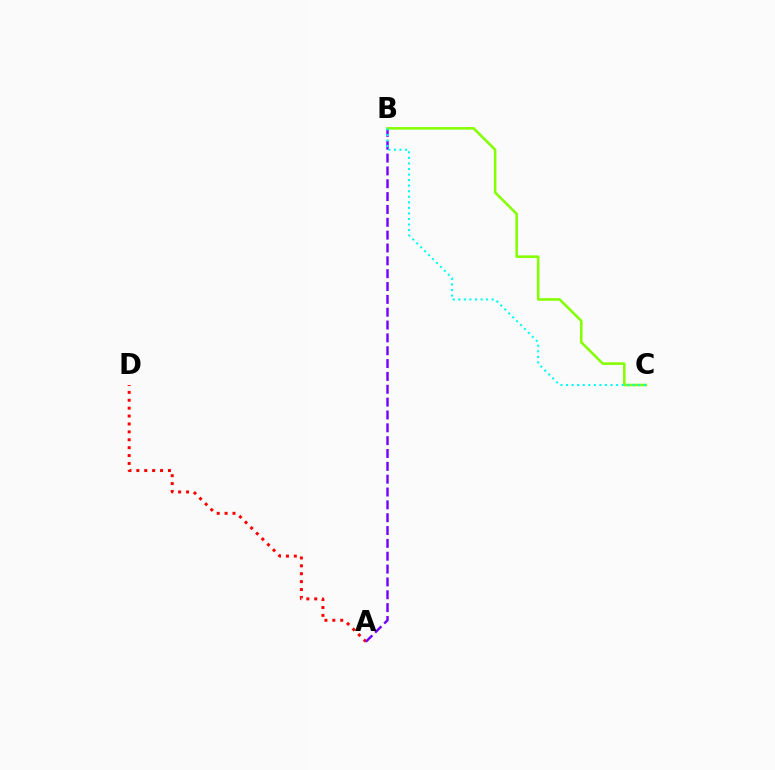{('A', 'D'): [{'color': '#ff0000', 'line_style': 'dotted', 'thickness': 2.15}], ('A', 'B'): [{'color': '#7200ff', 'line_style': 'dashed', 'thickness': 1.74}], ('B', 'C'): [{'color': '#84ff00', 'line_style': 'solid', 'thickness': 1.85}, {'color': '#00fff6', 'line_style': 'dotted', 'thickness': 1.51}]}